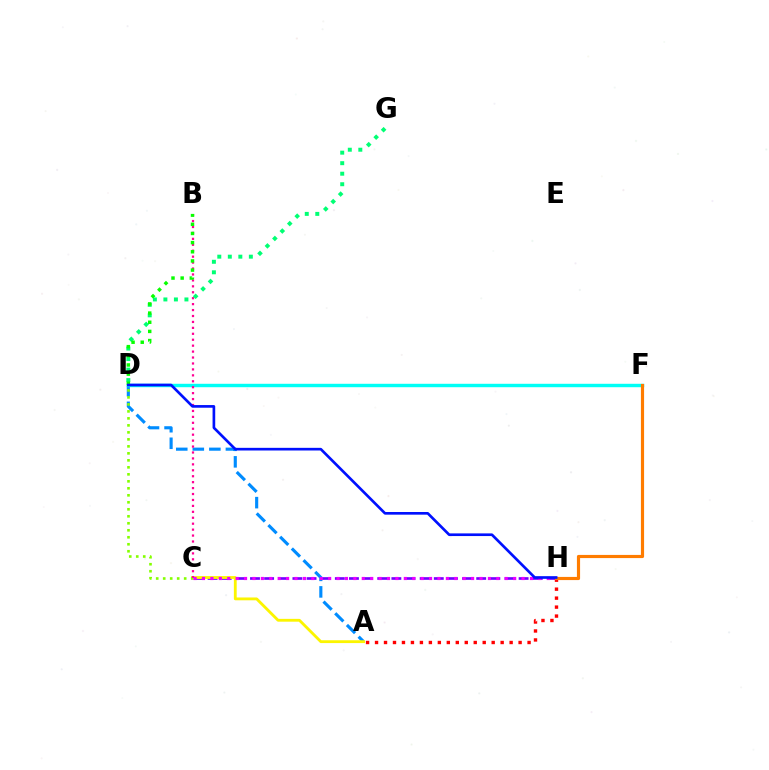{('A', 'D'): [{'color': '#008cff', 'line_style': 'dashed', 'thickness': 2.25}], ('C', 'H'): [{'color': '#7200ff', 'line_style': 'dashed', 'thickness': 1.92}, {'color': '#ee00ff', 'line_style': 'dotted', 'thickness': 2.28}], ('A', 'H'): [{'color': '#ff0000', 'line_style': 'dotted', 'thickness': 2.44}], ('A', 'C'): [{'color': '#fcf500', 'line_style': 'solid', 'thickness': 2.03}], ('D', 'F'): [{'color': '#00fff6', 'line_style': 'solid', 'thickness': 2.47}], ('C', 'D'): [{'color': '#84ff00', 'line_style': 'dotted', 'thickness': 1.9}], ('B', 'C'): [{'color': '#ff0094', 'line_style': 'dotted', 'thickness': 1.61}], ('F', 'H'): [{'color': '#ff7c00', 'line_style': 'solid', 'thickness': 2.28}], ('D', 'G'): [{'color': '#00ff74', 'line_style': 'dotted', 'thickness': 2.86}], ('B', 'D'): [{'color': '#08ff00', 'line_style': 'dotted', 'thickness': 2.49}], ('D', 'H'): [{'color': '#0010ff', 'line_style': 'solid', 'thickness': 1.92}]}